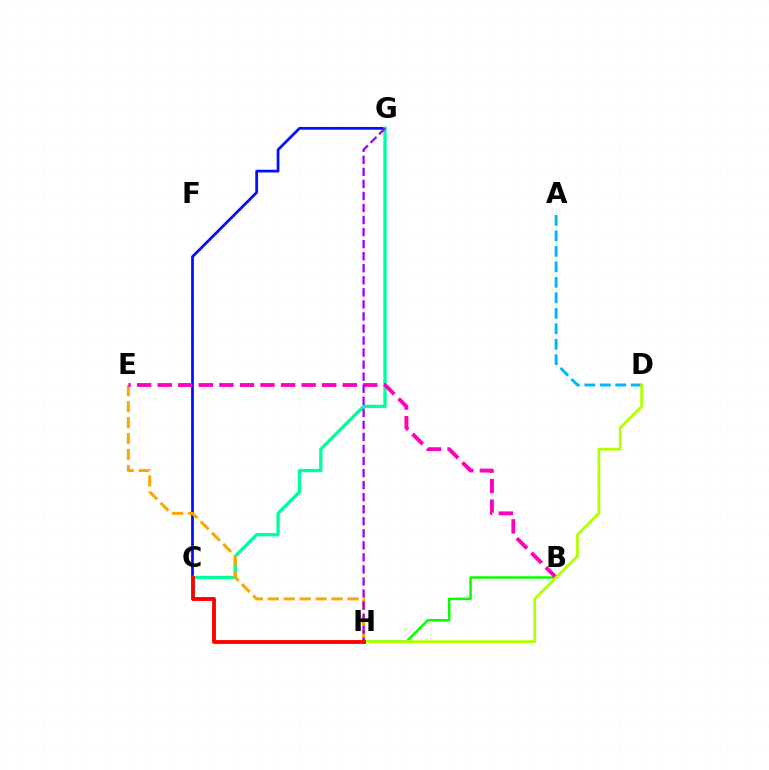{('C', 'G'): [{'color': '#0010ff', 'line_style': 'solid', 'thickness': 1.99}, {'color': '#00ff9d', 'line_style': 'solid', 'thickness': 2.41}], ('E', 'H'): [{'color': '#ffa500', 'line_style': 'dashed', 'thickness': 2.17}], ('B', 'H'): [{'color': '#08ff00', 'line_style': 'solid', 'thickness': 1.82}], ('A', 'D'): [{'color': '#00b5ff', 'line_style': 'dashed', 'thickness': 2.1}], ('B', 'E'): [{'color': '#ff00bd', 'line_style': 'dashed', 'thickness': 2.79}], ('D', 'H'): [{'color': '#b3ff00', 'line_style': 'solid', 'thickness': 2.03}], ('G', 'H'): [{'color': '#9b00ff', 'line_style': 'dashed', 'thickness': 1.64}], ('C', 'H'): [{'color': '#ff0000', 'line_style': 'solid', 'thickness': 2.78}]}